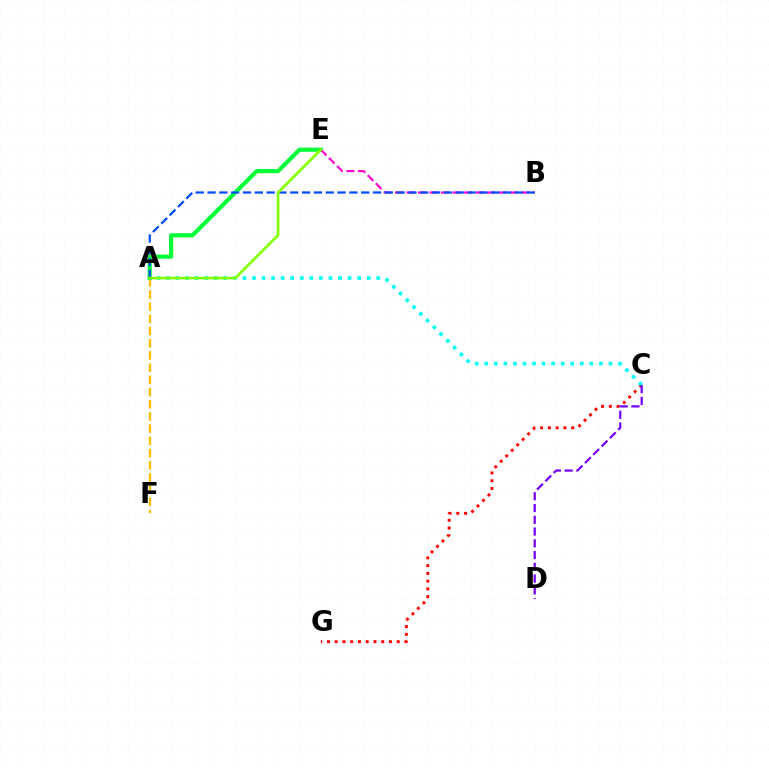{('A', 'F'): [{'color': '#ffbd00', 'line_style': 'dashed', 'thickness': 1.66}], ('A', 'E'): [{'color': '#00ff39', 'line_style': 'solid', 'thickness': 2.99}, {'color': '#84ff00', 'line_style': 'solid', 'thickness': 1.95}], ('B', 'E'): [{'color': '#ff00cf', 'line_style': 'dashed', 'thickness': 1.56}], ('C', 'G'): [{'color': '#ff0000', 'line_style': 'dotted', 'thickness': 2.11}], ('A', 'C'): [{'color': '#00fff6', 'line_style': 'dotted', 'thickness': 2.6}], ('A', 'B'): [{'color': '#004bff', 'line_style': 'dashed', 'thickness': 1.61}], ('C', 'D'): [{'color': '#7200ff', 'line_style': 'dashed', 'thickness': 1.6}]}